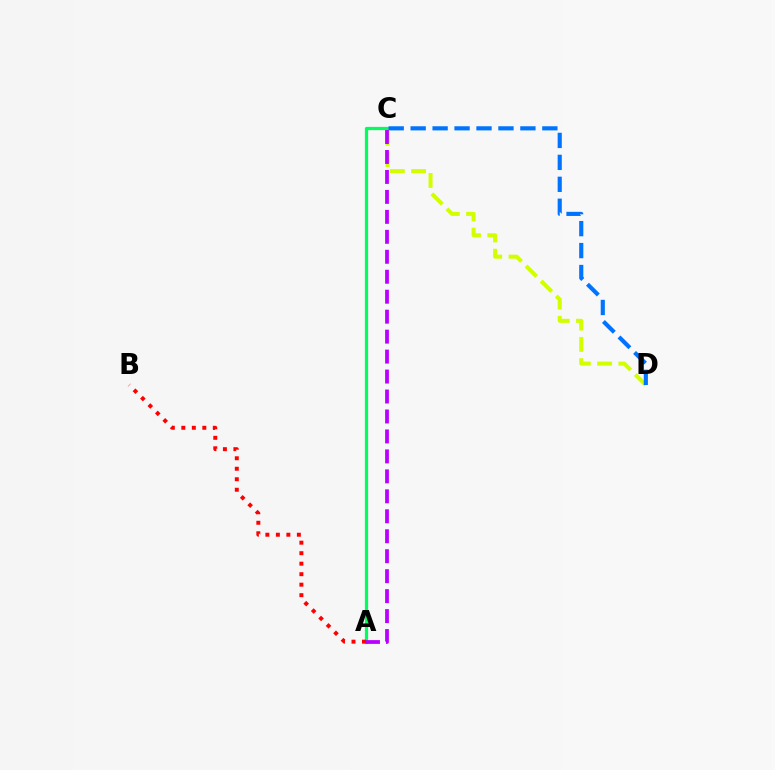{('A', 'C'): [{'color': '#00ff5c', 'line_style': 'solid', 'thickness': 2.32}, {'color': '#b900ff', 'line_style': 'dashed', 'thickness': 2.71}], ('C', 'D'): [{'color': '#d1ff00', 'line_style': 'dashed', 'thickness': 2.89}, {'color': '#0074ff', 'line_style': 'dashed', 'thickness': 2.98}], ('A', 'B'): [{'color': '#ff0000', 'line_style': 'dotted', 'thickness': 2.85}]}